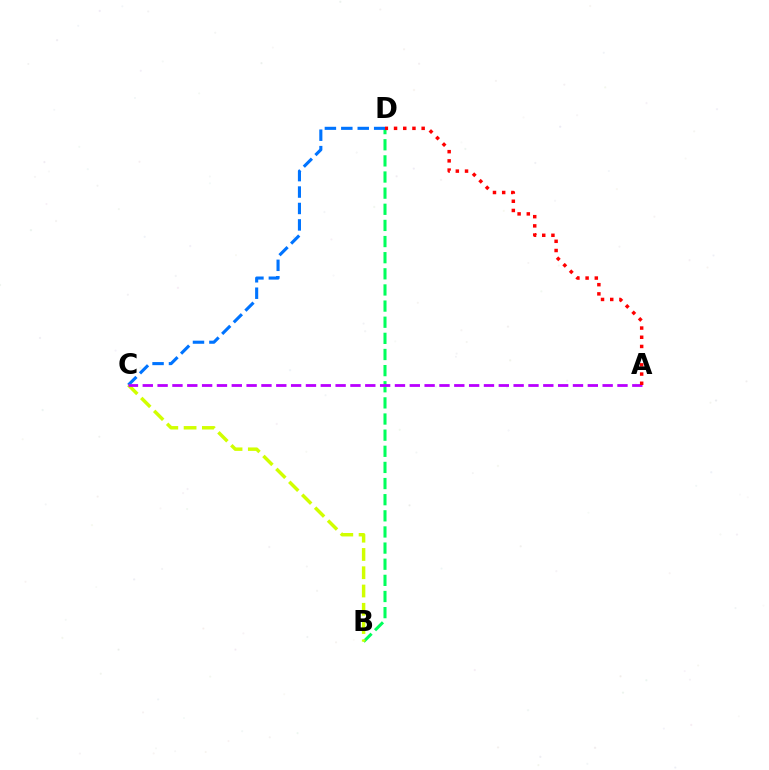{('B', 'D'): [{'color': '#00ff5c', 'line_style': 'dashed', 'thickness': 2.19}], ('C', 'D'): [{'color': '#0074ff', 'line_style': 'dashed', 'thickness': 2.23}], ('B', 'C'): [{'color': '#d1ff00', 'line_style': 'dashed', 'thickness': 2.48}], ('A', 'C'): [{'color': '#b900ff', 'line_style': 'dashed', 'thickness': 2.02}], ('A', 'D'): [{'color': '#ff0000', 'line_style': 'dotted', 'thickness': 2.5}]}